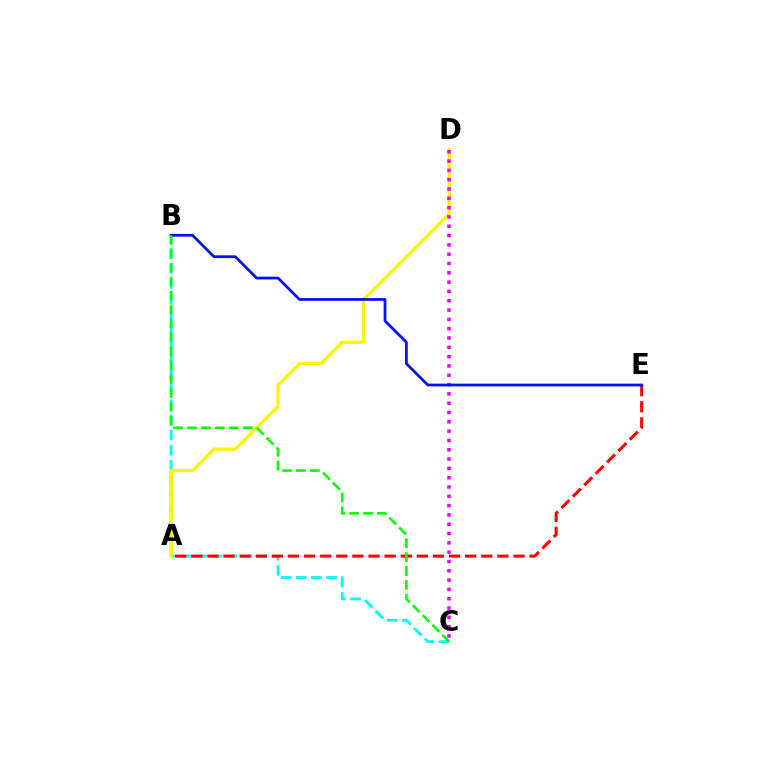{('B', 'C'): [{'color': '#00fff6', 'line_style': 'dashed', 'thickness': 2.06}, {'color': '#08ff00', 'line_style': 'dashed', 'thickness': 1.89}], ('A', 'D'): [{'color': '#fcf500', 'line_style': 'solid', 'thickness': 2.39}], ('A', 'E'): [{'color': '#ff0000', 'line_style': 'dashed', 'thickness': 2.19}], ('C', 'D'): [{'color': '#ee00ff', 'line_style': 'dotted', 'thickness': 2.53}], ('B', 'E'): [{'color': '#0010ff', 'line_style': 'solid', 'thickness': 1.97}]}